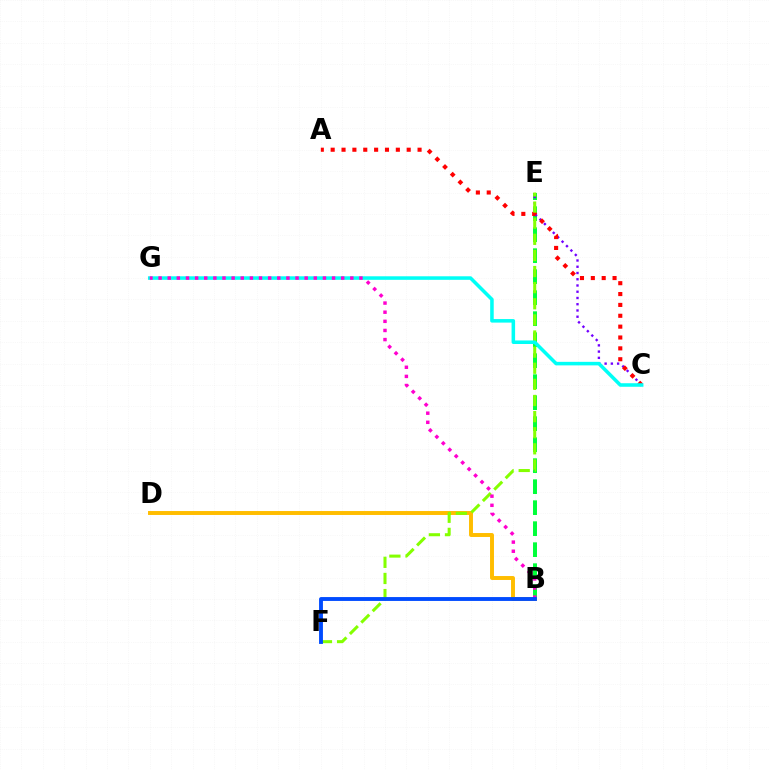{('B', 'E'): [{'color': '#00ff39', 'line_style': 'dashed', 'thickness': 2.85}], ('B', 'D'): [{'color': '#ffbd00', 'line_style': 'solid', 'thickness': 2.83}], ('C', 'E'): [{'color': '#7200ff', 'line_style': 'dotted', 'thickness': 1.7}], ('A', 'C'): [{'color': '#ff0000', 'line_style': 'dotted', 'thickness': 2.95}], ('E', 'F'): [{'color': '#84ff00', 'line_style': 'dashed', 'thickness': 2.19}], ('C', 'G'): [{'color': '#00fff6', 'line_style': 'solid', 'thickness': 2.55}], ('B', 'G'): [{'color': '#ff00cf', 'line_style': 'dotted', 'thickness': 2.48}], ('B', 'F'): [{'color': '#004bff', 'line_style': 'solid', 'thickness': 2.78}]}